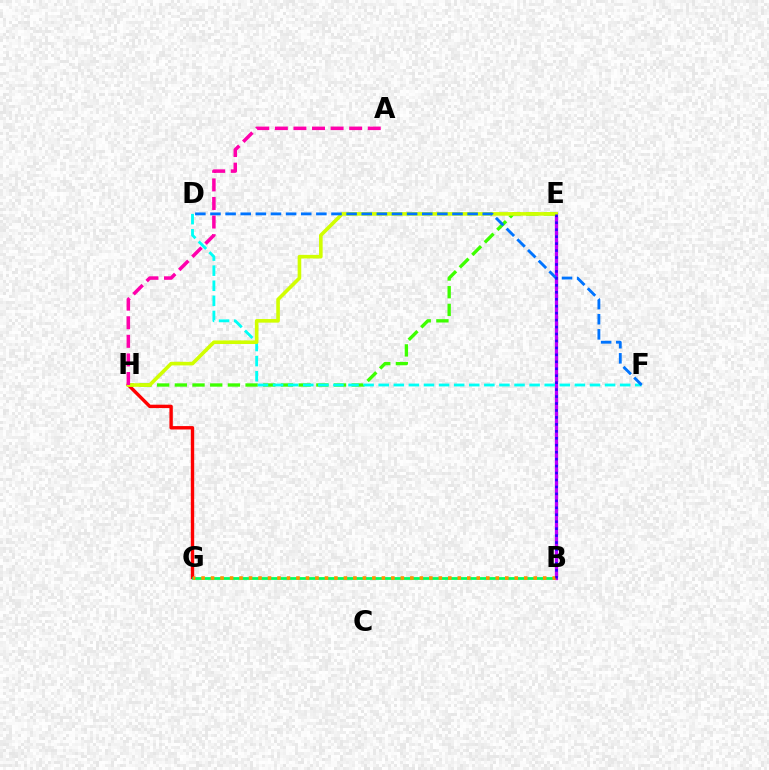{('G', 'H'): [{'color': '#ff0000', 'line_style': 'solid', 'thickness': 2.44}], ('B', 'G'): [{'color': '#00ff5c', 'line_style': 'solid', 'thickness': 1.99}, {'color': '#ff9400', 'line_style': 'dotted', 'thickness': 2.58}], ('B', 'E'): [{'color': '#b900ff', 'line_style': 'solid', 'thickness': 2.37}, {'color': '#2500ff', 'line_style': 'dotted', 'thickness': 1.89}], ('E', 'H'): [{'color': '#3dff00', 'line_style': 'dashed', 'thickness': 2.4}, {'color': '#d1ff00', 'line_style': 'solid', 'thickness': 2.59}], ('D', 'F'): [{'color': '#00fff6', 'line_style': 'dashed', 'thickness': 2.05}, {'color': '#0074ff', 'line_style': 'dashed', 'thickness': 2.05}], ('A', 'H'): [{'color': '#ff00ac', 'line_style': 'dashed', 'thickness': 2.52}]}